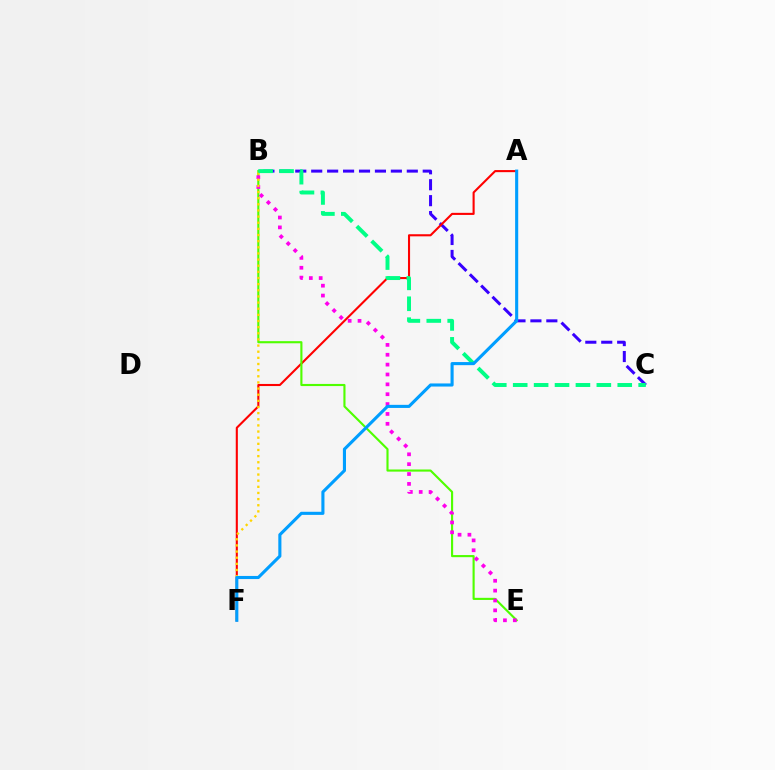{('B', 'C'): [{'color': '#3700ff', 'line_style': 'dashed', 'thickness': 2.16}, {'color': '#00ff86', 'line_style': 'dashed', 'thickness': 2.84}], ('A', 'F'): [{'color': '#ff0000', 'line_style': 'solid', 'thickness': 1.51}, {'color': '#009eff', 'line_style': 'solid', 'thickness': 2.23}], ('B', 'E'): [{'color': '#4fff00', 'line_style': 'solid', 'thickness': 1.53}, {'color': '#ff00ed', 'line_style': 'dotted', 'thickness': 2.68}], ('B', 'F'): [{'color': '#ffd500', 'line_style': 'dotted', 'thickness': 1.67}]}